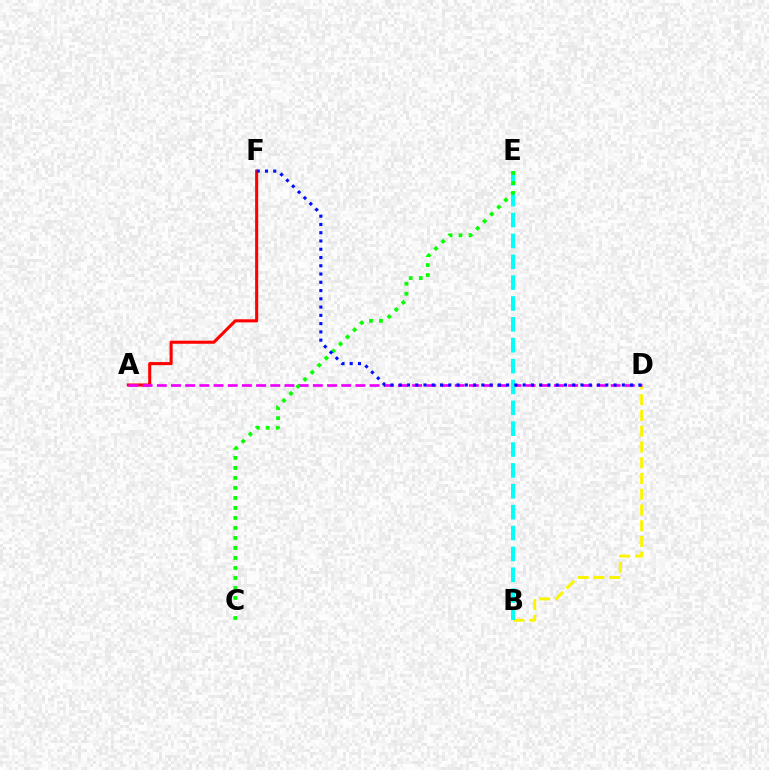{('B', 'D'): [{'color': '#fcf500', 'line_style': 'dashed', 'thickness': 2.14}], ('A', 'F'): [{'color': '#ff0000', 'line_style': 'solid', 'thickness': 2.21}], ('A', 'D'): [{'color': '#ee00ff', 'line_style': 'dashed', 'thickness': 1.93}], ('B', 'E'): [{'color': '#00fff6', 'line_style': 'dashed', 'thickness': 2.83}], ('C', 'E'): [{'color': '#08ff00', 'line_style': 'dotted', 'thickness': 2.72}], ('D', 'F'): [{'color': '#0010ff', 'line_style': 'dotted', 'thickness': 2.25}]}